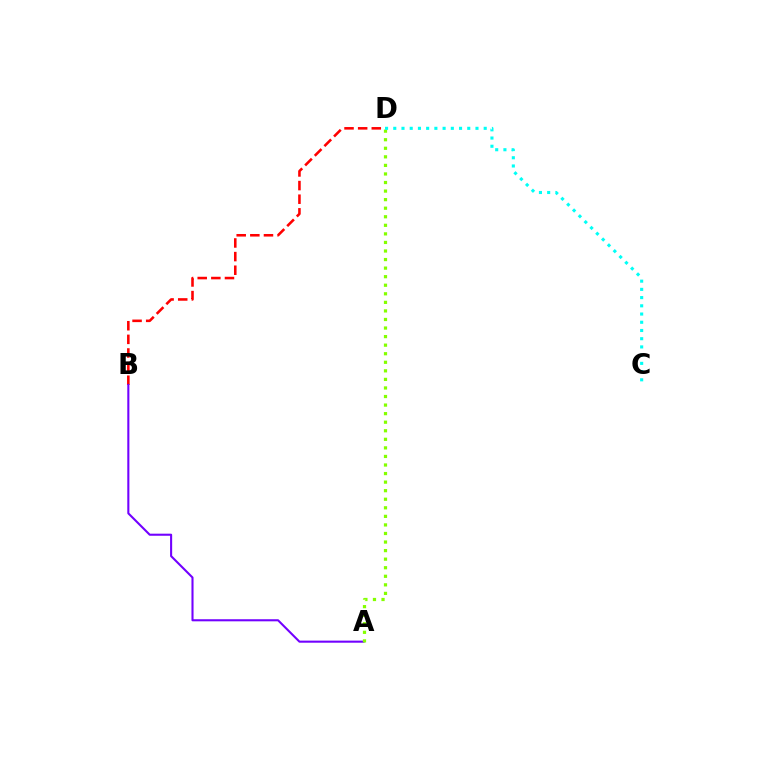{('B', 'D'): [{'color': '#ff0000', 'line_style': 'dashed', 'thickness': 1.85}], ('A', 'B'): [{'color': '#7200ff', 'line_style': 'solid', 'thickness': 1.5}], ('A', 'D'): [{'color': '#84ff00', 'line_style': 'dotted', 'thickness': 2.33}], ('C', 'D'): [{'color': '#00fff6', 'line_style': 'dotted', 'thickness': 2.23}]}